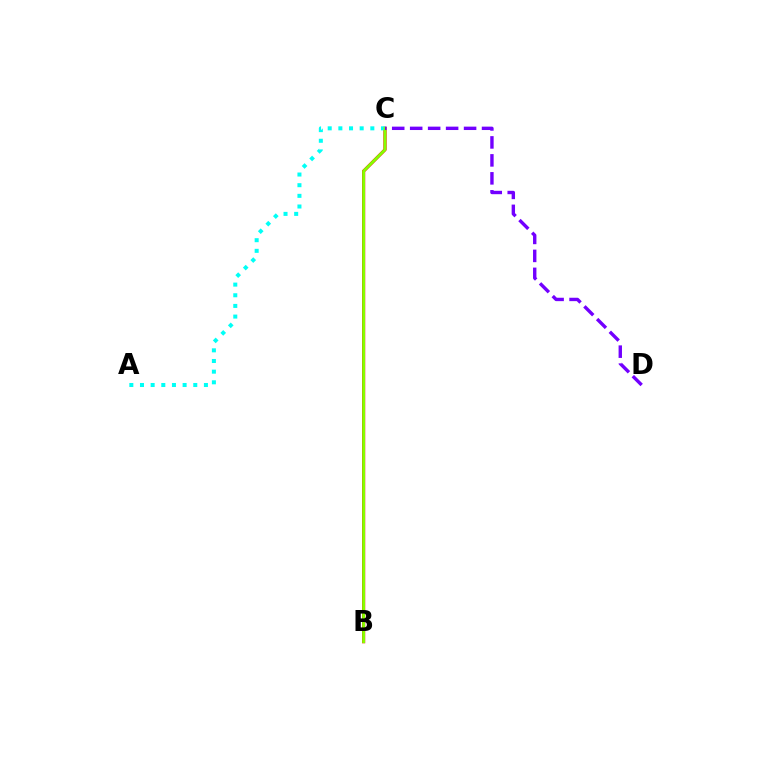{('B', 'C'): [{'color': '#ff0000', 'line_style': 'solid', 'thickness': 2.3}, {'color': '#84ff00', 'line_style': 'solid', 'thickness': 2.06}], ('A', 'C'): [{'color': '#00fff6', 'line_style': 'dotted', 'thickness': 2.9}], ('C', 'D'): [{'color': '#7200ff', 'line_style': 'dashed', 'thickness': 2.44}]}